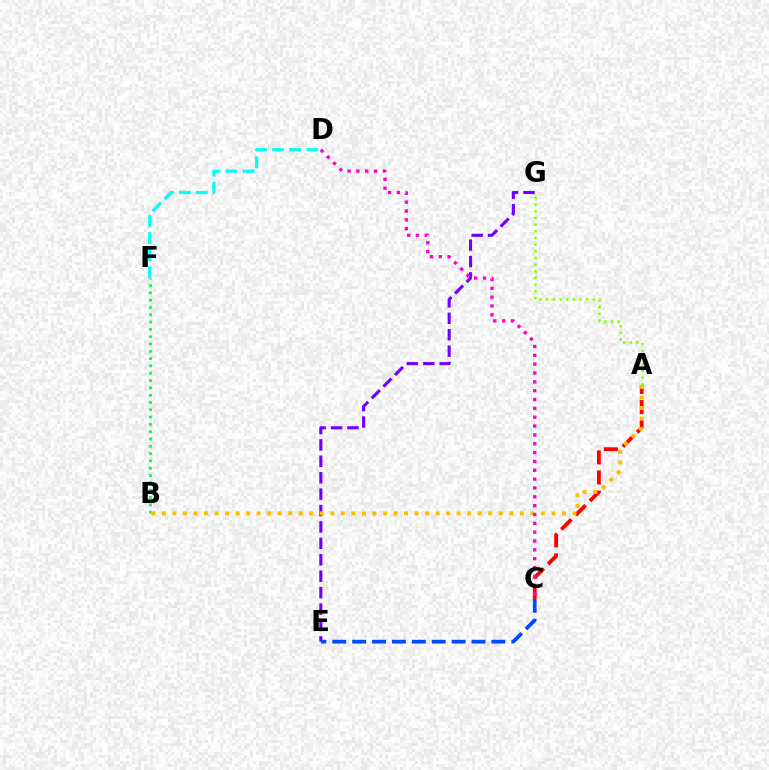{('D', 'F'): [{'color': '#00fff6', 'line_style': 'dashed', 'thickness': 2.31}], ('E', 'G'): [{'color': '#7200ff', 'line_style': 'dashed', 'thickness': 2.23}], ('A', 'C'): [{'color': '#ff0000', 'line_style': 'dashed', 'thickness': 2.74}], ('B', 'F'): [{'color': '#00ff39', 'line_style': 'dotted', 'thickness': 1.99}], ('A', 'G'): [{'color': '#84ff00', 'line_style': 'dotted', 'thickness': 1.81}], ('C', 'E'): [{'color': '#004bff', 'line_style': 'dashed', 'thickness': 2.7}], ('A', 'B'): [{'color': '#ffbd00', 'line_style': 'dotted', 'thickness': 2.86}], ('C', 'D'): [{'color': '#ff00cf', 'line_style': 'dotted', 'thickness': 2.4}]}